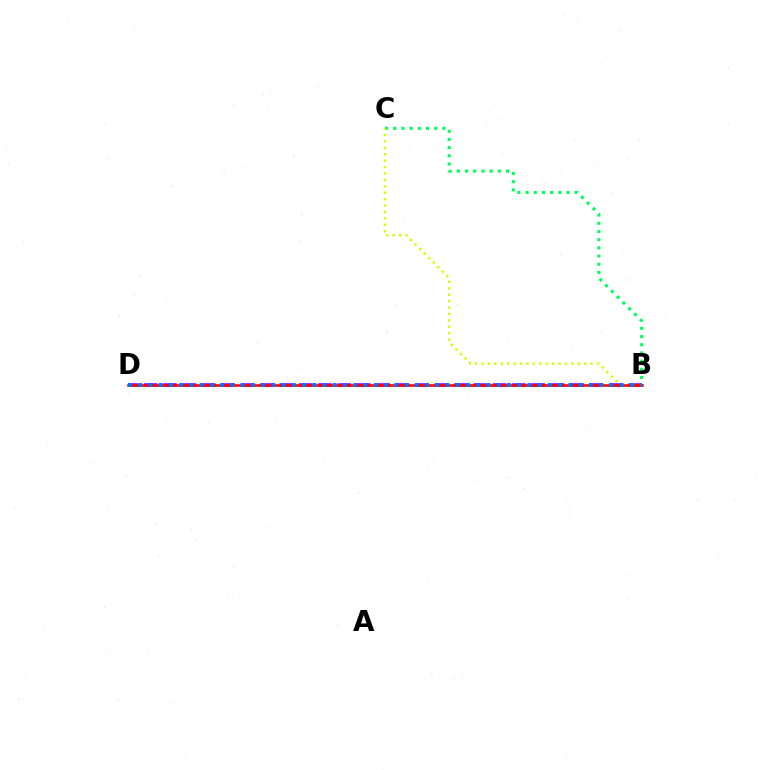{('B', 'D'): [{'color': '#b900ff', 'line_style': 'dashed', 'thickness': 2.63}, {'color': '#ff0000', 'line_style': 'solid', 'thickness': 1.86}, {'color': '#0074ff', 'line_style': 'dotted', 'thickness': 2.78}], ('B', 'C'): [{'color': '#00ff5c', 'line_style': 'dotted', 'thickness': 2.22}, {'color': '#d1ff00', 'line_style': 'dotted', 'thickness': 1.74}]}